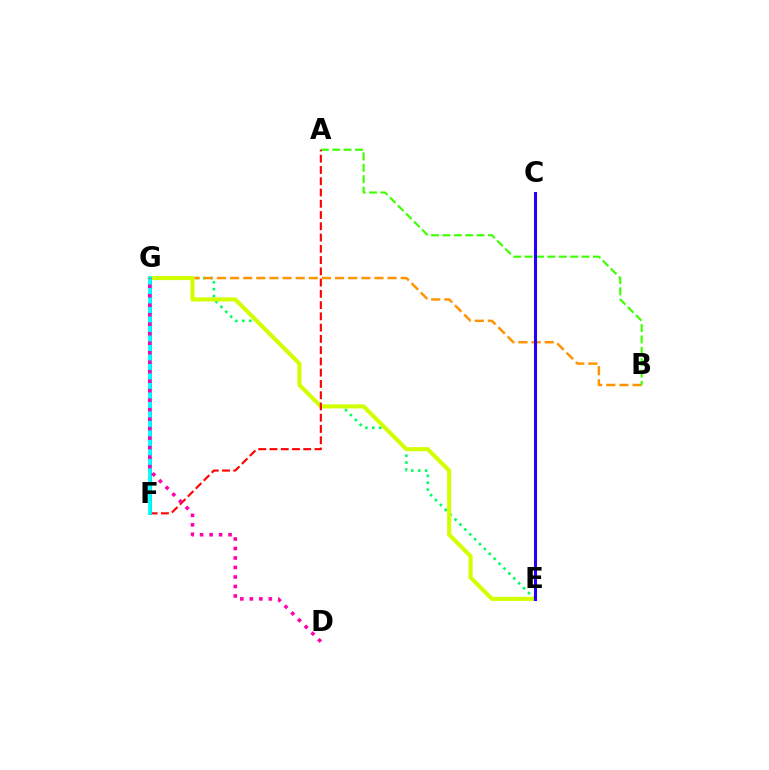{('E', 'G'): [{'color': '#00ff5c', 'line_style': 'dotted', 'thickness': 1.88}, {'color': '#d1ff00', 'line_style': 'solid', 'thickness': 2.93}], ('B', 'G'): [{'color': '#ff9400', 'line_style': 'dashed', 'thickness': 1.78}], ('F', 'G'): [{'color': '#b900ff', 'line_style': 'dashed', 'thickness': 1.68}, {'color': '#0074ff', 'line_style': 'solid', 'thickness': 2.18}, {'color': '#00fff6', 'line_style': 'solid', 'thickness': 2.67}], ('A', 'B'): [{'color': '#3dff00', 'line_style': 'dashed', 'thickness': 1.55}], ('A', 'F'): [{'color': '#ff0000', 'line_style': 'dashed', 'thickness': 1.53}], ('D', 'G'): [{'color': '#ff00ac', 'line_style': 'dotted', 'thickness': 2.58}], ('C', 'E'): [{'color': '#2500ff', 'line_style': 'solid', 'thickness': 2.2}]}